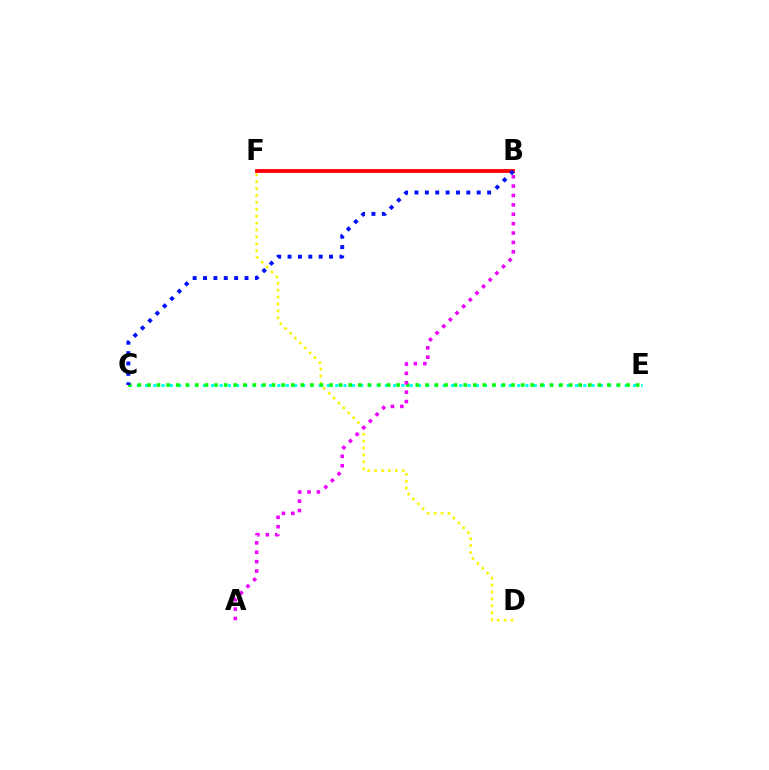{('C', 'E'): [{'color': '#00fff6', 'line_style': 'dotted', 'thickness': 2.25}, {'color': '#08ff00', 'line_style': 'dotted', 'thickness': 2.6}], ('D', 'F'): [{'color': '#fcf500', 'line_style': 'dotted', 'thickness': 1.88}], ('B', 'F'): [{'color': '#ff0000', 'line_style': 'solid', 'thickness': 2.74}], ('B', 'C'): [{'color': '#0010ff', 'line_style': 'dotted', 'thickness': 2.82}], ('A', 'B'): [{'color': '#ee00ff', 'line_style': 'dotted', 'thickness': 2.55}]}